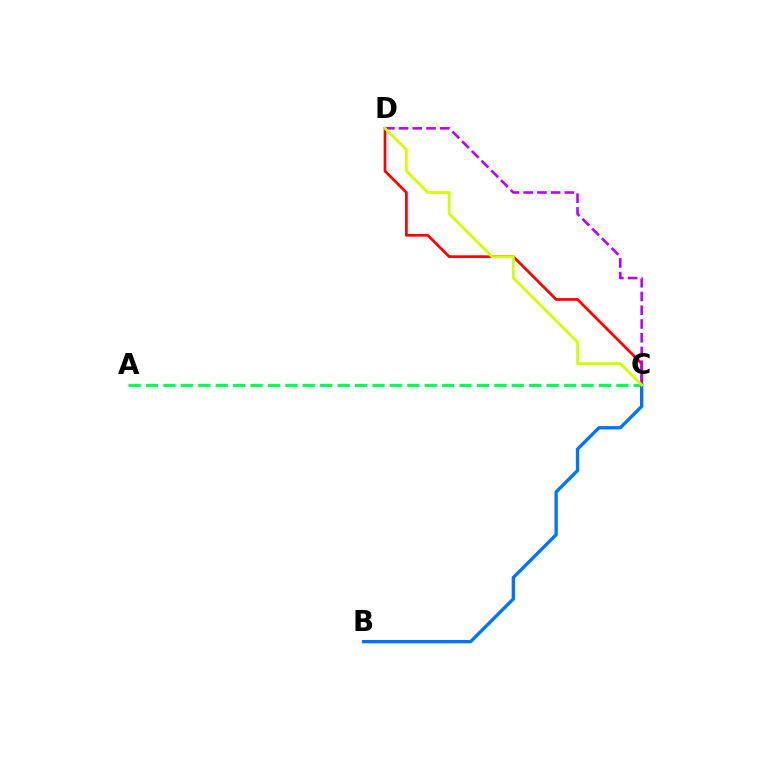{('C', 'D'): [{'color': '#ff0000', 'line_style': 'solid', 'thickness': 1.95}, {'color': '#b900ff', 'line_style': 'dashed', 'thickness': 1.87}, {'color': '#d1ff00', 'line_style': 'solid', 'thickness': 1.99}], ('A', 'C'): [{'color': '#00ff5c', 'line_style': 'dashed', 'thickness': 2.37}], ('B', 'C'): [{'color': '#0074ff', 'line_style': 'solid', 'thickness': 2.41}]}